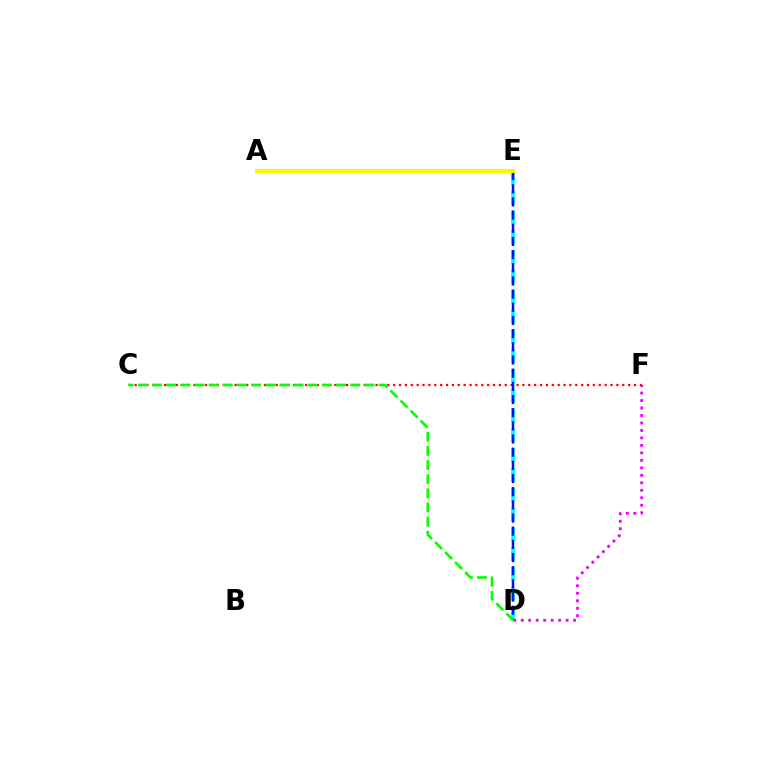{('C', 'F'): [{'color': '#ff0000', 'line_style': 'dotted', 'thickness': 1.6}], ('D', 'E'): [{'color': '#00fff6', 'line_style': 'dashed', 'thickness': 2.69}, {'color': '#0010ff', 'line_style': 'dashed', 'thickness': 1.79}], ('C', 'D'): [{'color': '#08ff00', 'line_style': 'dashed', 'thickness': 1.92}], ('D', 'F'): [{'color': '#ee00ff', 'line_style': 'dotted', 'thickness': 2.03}], ('A', 'E'): [{'color': '#fcf500', 'line_style': 'solid', 'thickness': 2.92}]}